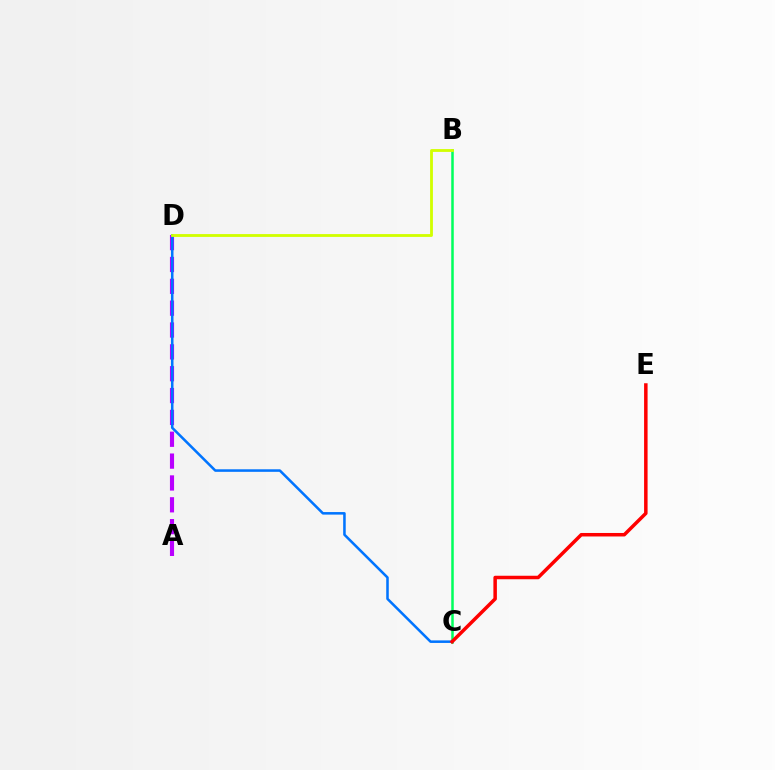{('B', 'C'): [{'color': '#00ff5c', 'line_style': 'solid', 'thickness': 1.81}], ('A', 'D'): [{'color': '#b900ff', 'line_style': 'dashed', 'thickness': 2.97}], ('C', 'D'): [{'color': '#0074ff', 'line_style': 'solid', 'thickness': 1.83}], ('C', 'E'): [{'color': '#ff0000', 'line_style': 'solid', 'thickness': 2.52}], ('B', 'D'): [{'color': '#d1ff00', 'line_style': 'solid', 'thickness': 2.03}]}